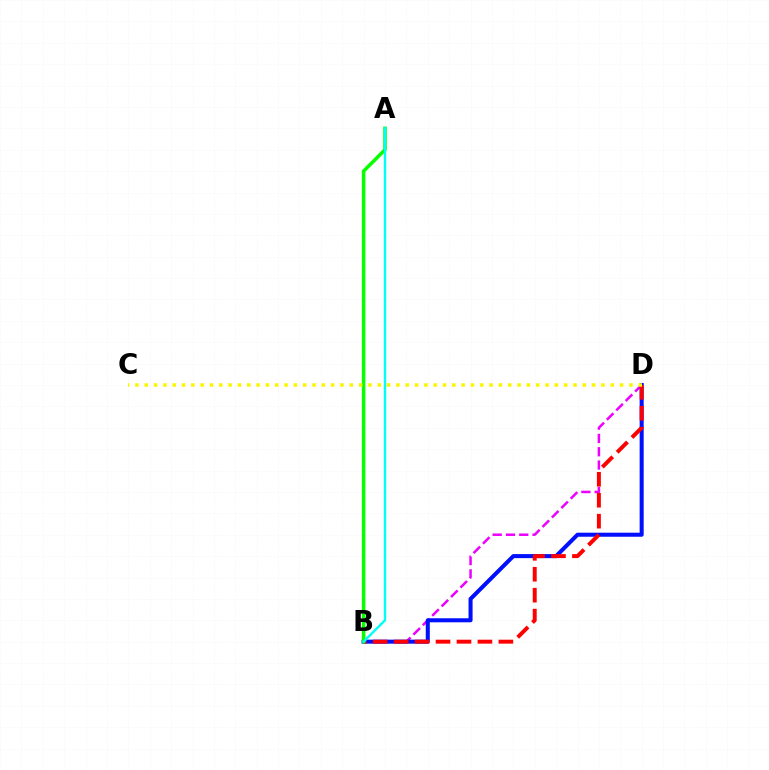{('B', 'D'): [{'color': '#ee00ff', 'line_style': 'dashed', 'thickness': 1.81}, {'color': '#0010ff', 'line_style': 'solid', 'thickness': 2.91}, {'color': '#ff0000', 'line_style': 'dashed', 'thickness': 2.84}], ('A', 'B'): [{'color': '#08ff00', 'line_style': 'solid', 'thickness': 2.54}, {'color': '#00fff6', 'line_style': 'solid', 'thickness': 1.72}], ('C', 'D'): [{'color': '#fcf500', 'line_style': 'dotted', 'thickness': 2.53}]}